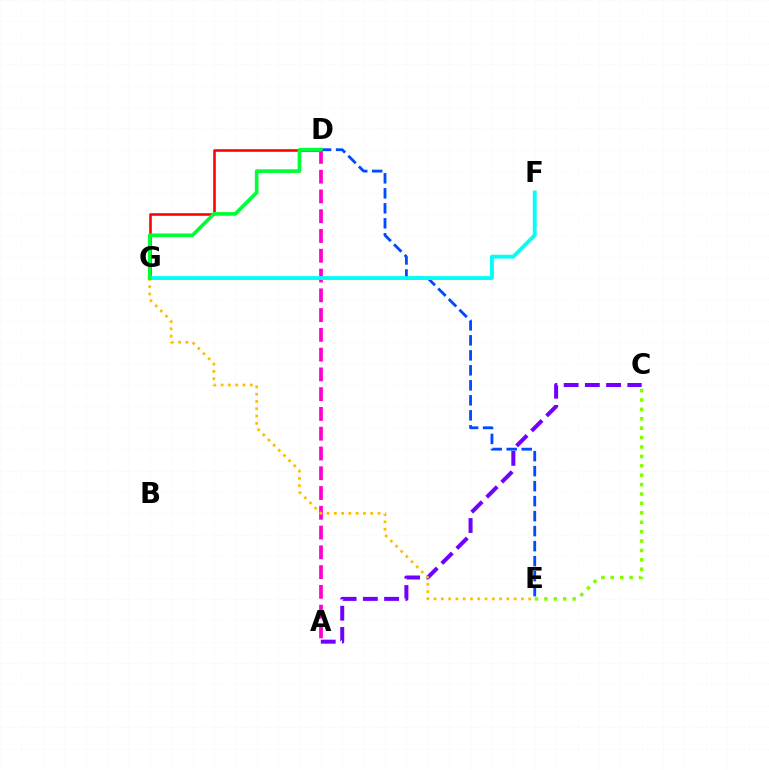{('D', 'G'): [{'color': '#ff0000', 'line_style': 'solid', 'thickness': 1.87}, {'color': '#00ff39', 'line_style': 'solid', 'thickness': 2.64}], ('A', 'D'): [{'color': '#ff00cf', 'line_style': 'dashed', 'thickness': 2.69}], ('D', 'E'): [{'color': '#004bff', 'line_style': 'dashed', 'thickness': 2.04}], ('A', 'C'): [{'color': '#7200ff', 'line_style': 'dashed', 'thickness': 2.88}], ('C', 'E'): [{'color': '#84ff00', 'line_style': 'dotted', 'thickness': 2.56}], ('E', 'G'): [{'color': '#ffbd00', 'line_style': 'dotted', 'thickness': 1.98}], ('F', 'G'): [{'color': '#00fff6', 'line_style': 'solid', 'thickness': 2.78}]}